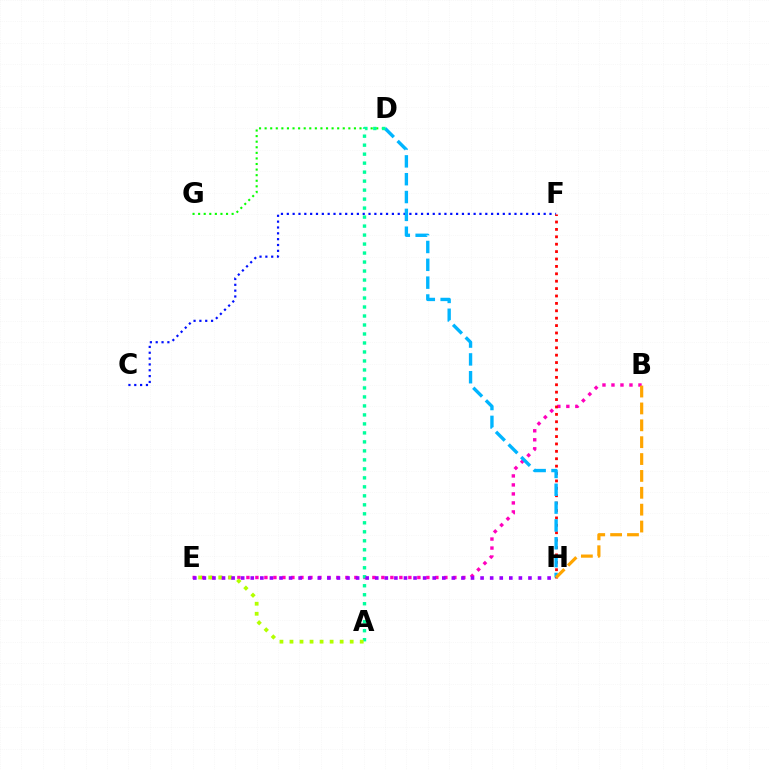{('B', 'E'): [{'color': '#ff00bd', 'line_style': 'dotted', 'thickness': 2.44}], ('C', 'F'): [{'color': '#0010ff', 'line_style': 'dotted', 'thickness': 1.59}], ('F', 'H'): [{'color': '#ff0000', 'line_style': 'dotted', 'thickness': 2.01}], ('D', 'G'): [{'color': '#08ff00', 'line_style': 'dotted', 'thickness': 1.52}], ('D', 'H'): [{'color': '#00b5ff', 'line_style': 'dashed', 'thickness': 2.42}], ('A', 'D'): [{'color': '#00ff9d', 'line_style': 'dotted', 'thickness': 2.44}], ('A', 'E'): [{'color': '#b3ff00', 'line_style': 'dotted', 'thickness': 2.73}], ('B', 'H'): [{'color': '#ffa500', 'line_style': 'dashed', 'thickness': 2.29}], ('E', 'H'): [{'color': '#9b00ff', 'line_style': 'dotted', 'thickness': 2.6}]}